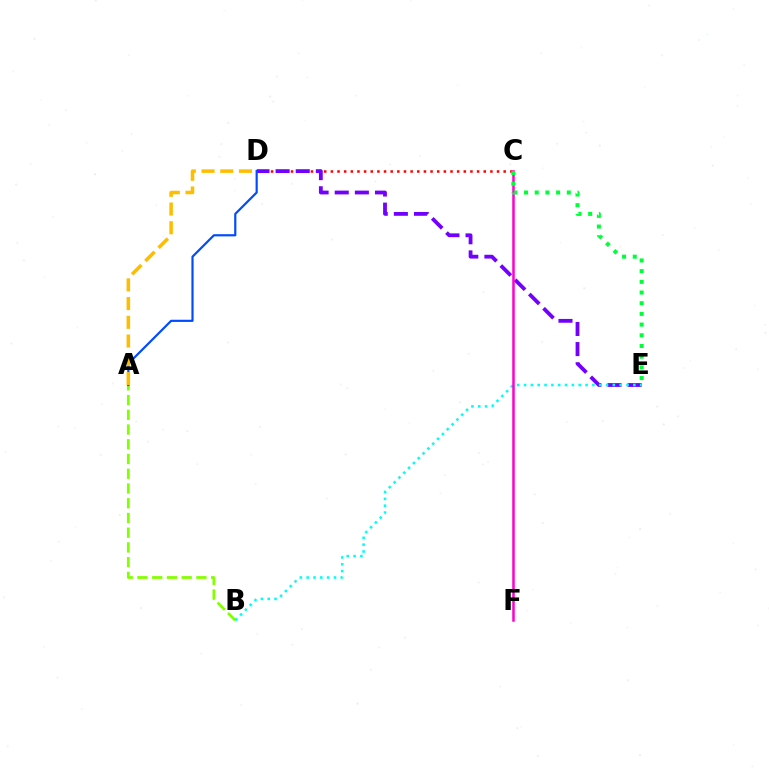{('C', 'D'): [{'color': '#ff0000', 'line_style': 'dotted', 'thickness': 1.81}], ('A', 'B'): [{'color': '#84ff00', 'line_style': 'dashed', 'thickness': 2.0}], ('D', 'E'): [{'color': '#7200ff', 'line_style': 'dashed', 'thickness': 2.73}], ('A', 'D'): [{'color': '#004bff', 'line_style': 'solid', 'thickness': 1.57}, {'color': '#ffbd00', 'line_style': 'dashed', 'thickness': 2.54}], ('B', 'E'): [{'color': '#00fff6', 'line_style': 'dotted', 'thickness': 1.86}], ('C', 'F'): [{'color': '#ff00cf', 'line_style': 'solid', 'thickness': 1.81}], ('C', 'E'): [{'color': '#00ff39', 'line_style': 'dotted', 'thickness': 2.9}]}